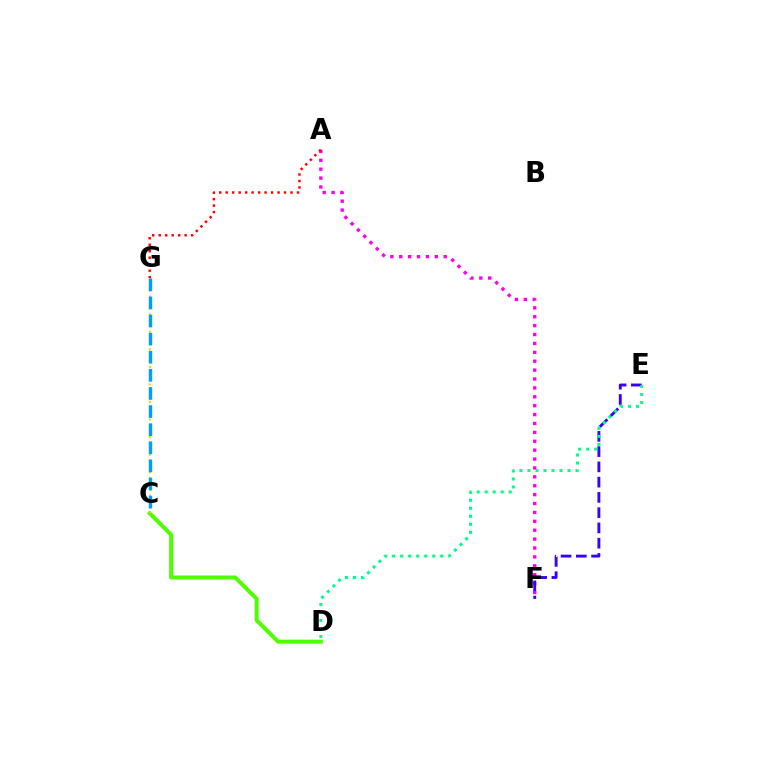{('C', 'D'): [{'color': '#4fff00', 'line_style': 'solid', 'thickness': 2.88}], ('C', 'G'): [{'color': '#ffd500', 'line_style': 'dotted', 'thickness': 1.59}, {'color': '#009eff', 'line_style': 'dashed', 'thickness': 2.46}], ('A', 'F'): [{'color': '#ff00ed', 'line_style': 'dotted', 'thickness': 2.42}], ('E', 'F'): [{'color': '#3700ff', 'line_style': 'dashed', 'thickness': 2.07}], ('D', 'E'): [{'color': '#00ff86', 'line_style': 'dotted', 'thickness': 2.18}], ('A', 'G'): [{'color': '#ff0000', 'line_style': 'dotted', 'thickness': 1.76}]}